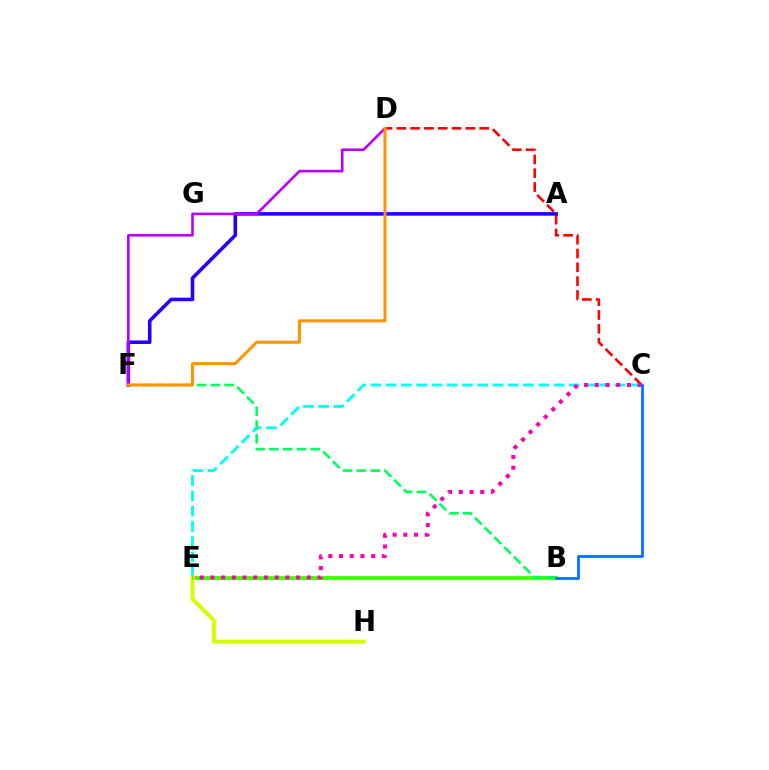{('C', 'D'): [{'color': '#ff0000', 'line_style': 'dashed', 'thickness': 1.88}], ('C', 'E'): [{'color': '#00fff6', 'line_style': 'dashed', 'thickness': 2.07}, {'color': '#ff00ac', 'line_style': 'dotted', 'thickness': 2.91}], ('B', 'E'): [{'color': '#3dff00', 'line_style': 'solid', 'thickness': 2.72}], ('E', 'H'): [{'color': '#d1ff00', 'line_style': 'solid', 'thickness': 2.84}], ('B', 'F'): [{'color': '#00ff5c', 'line_style': 'dashed', 'thickness': 1.87}], ('A', 'F'): [{'color': '#2500ff', 'line_style': 'solid', 'thickness': 2.57}], ('B', 'C'): [{'color': '#0074ff', 'line_style': 'solid', 'thickness': 2.02}], ('D', 'F'): [{'color': '#b900ff', 'line_style': 'solid', 'thickness': 1.88}, {'color': '#ff9400', 'line_style': 'solid', 'thickness': 2.18}]}